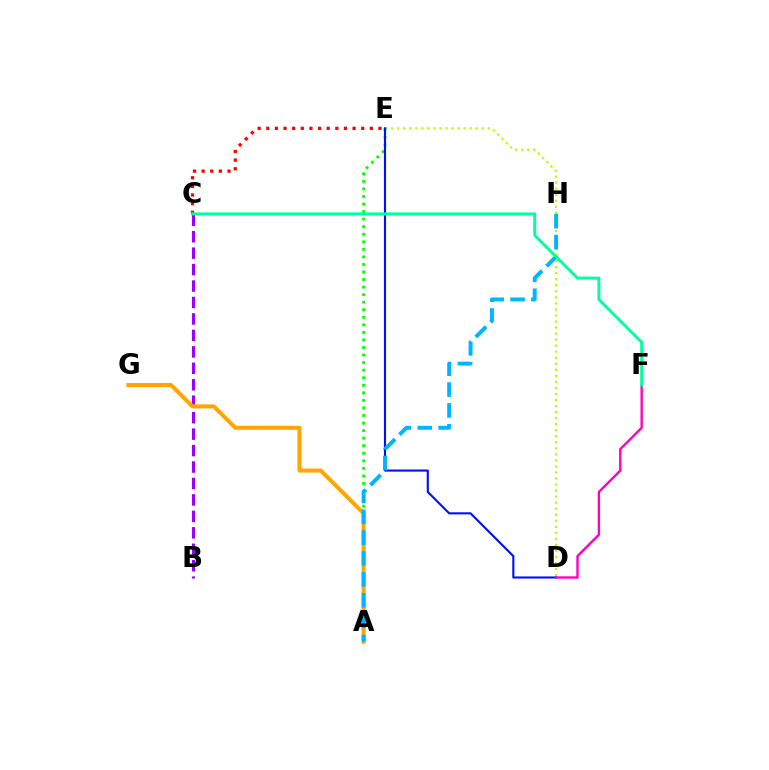{('D', 'E'): [{'color': '#b3ff00', 'line_style': 'dotted', 'thickness': 1.64}, {'color': '#0010ff', 'line_style': 'solid', 'thickness': 1.53}], ('A', 'E'): [{'color': '#08ff00', 'line_style': 'dotted', 'thickness': 2.05}], ('B', 'C'): [{'color': '#9b00ff', 'line_style': 'dashed', 'thickness': 2.23}], ('A', 'G'): [{'color': '#ffa500', 'line_style': 'solid', 'thickness': 2.89}], ('A', 'H'): [{'color': '#00b5ff', 'line_style': 'dashed', 'thickness': 2.83}], ('C', 'E'): [{'color': '#ff0000', 'line_style': 'dotted', 'thickness': 2.34}], ('D', 'F'): [{'color': '#ff00bd', 'line_style': 'solid', 'thickness': 1.71}], ('C', 'F'): [{'color': '#00ff9d', 'line_style': 'solid', 'thickness': 2.1}]}